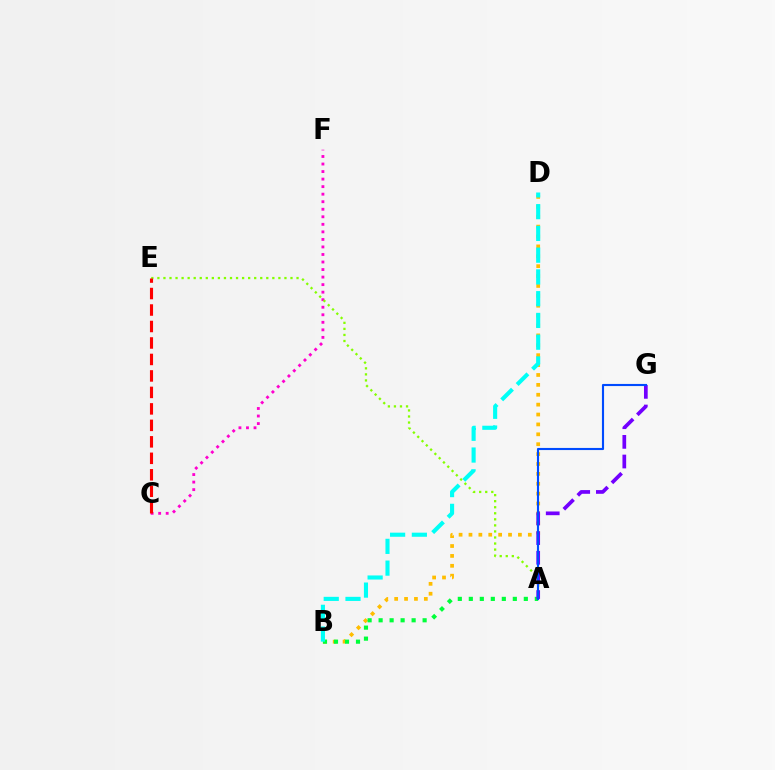{('C', 'F'): [{'color': '#ff00cf', 'line_style': 'dotted', 'thickness': 2.05}], ('B', 'D'): [{'color': '#ffbd00', 'line_style': 'dotted', 'thickness': 2.69}, {'color': '#00fff6', 'line_style': 'dashed', 'thickness': 2.96}], ('A', 'B'): [{'color': '#00ff39', 'line_style': 'dotted', 'thickness': 2.99}], ('A', 'E'): [{'color': '#84ff00', 'line_style': 'dotted', 'thickness': 1.64}], ('A', 'G'): [{'color': '#7200ff', 'line_style': 'dashed', 'thickness': 2.67}, {'color': '#004bff', 'line_style': 'solid', 'thickness': 1.53}], ('C', 'E'): [{'color': '#ff0000', 'line_style': 'dashed', 'thickness': 2.24}]}